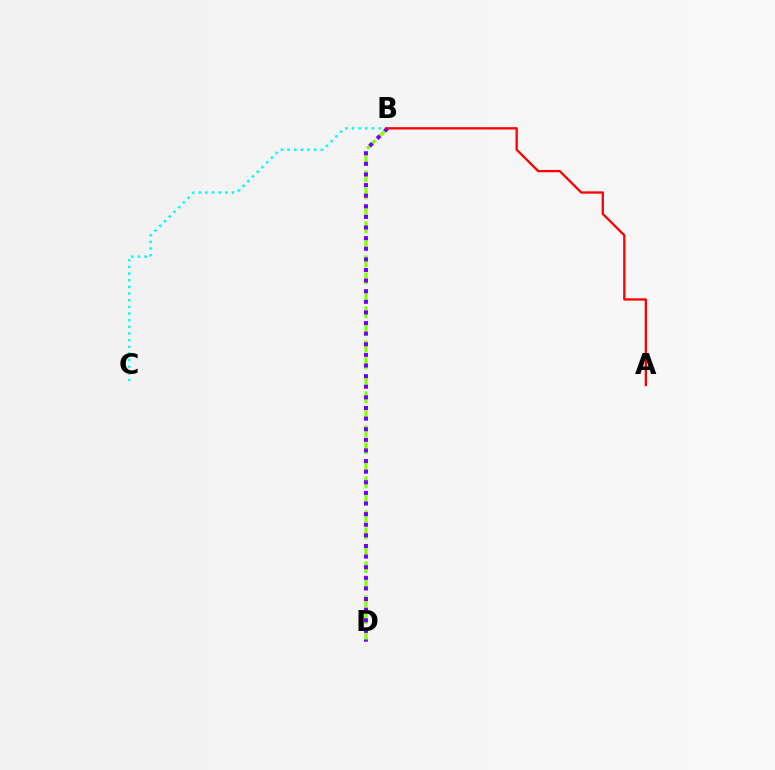{('B', 'C'): [{'color': '#00fff6', 'line_style': 'dotted', 'thickness': 1.81}], ('B', 'D'): [{'color': '#84ff00', 'line_style': 'dashed', 'thickness': 2.31}, {'color': '#7200ff', 'line_style': 'dotted', 'thickness': 2.88}], ('A', 'B'): [{'color': '#ff0000', 'line_style': 'solid', 'thickness': 1.66}]}